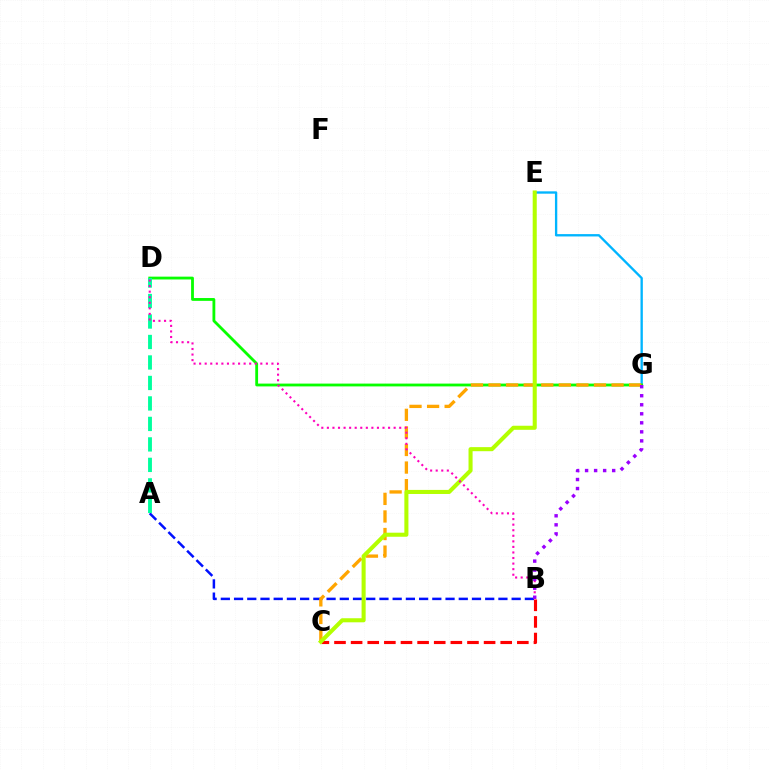{('B', 'C'): [{'color': '#ff0000', 'line_style': 'dashed', 'thickness': 2.26}], ('E', 'G'): [{'color': '#00b5ff', 'line_style': 'solid', 'thickness': 1.69}], ('A', 'B'): [{'color': '#0010ff', 'line_style': 'dashed', 'thickness': 1.8}], ('D', 'G'): [{'color': '#08ff00', 'line_style': 'solid', 'thickness': 2.03}], ('C', 'G'): [{'color': '#ffa500', 'line_style': 'dashed', 'thickness': 2.39}], ('C', 'E'): [{'color': '#b3ff00', 'line_style': 'solid', 'thickness': 2.93}], ('A', 'D'): [{'color': '#00ff9d', 'line_style': 'dashed', 'thickness': 2.78}], ('B', 'D'): [{'color': '#ff00bd', 'line_style': 'dotted', 'thickness': 1.51}], ('B', 'G'): [{'color': '#9b00ff', 'line_style': 'dotted', 'thickness': 2.45}]}